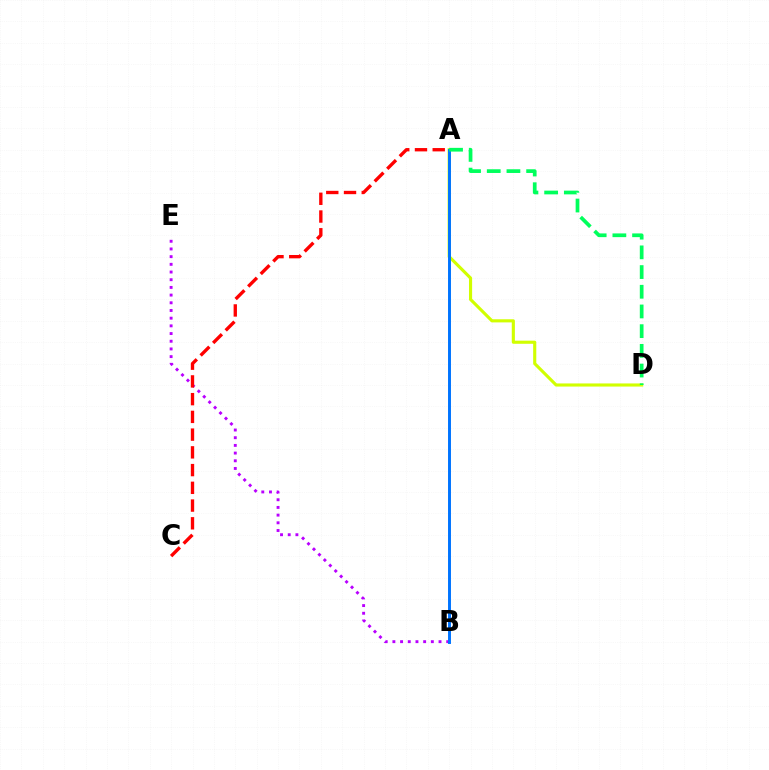{('B', 'E'): [{'color': '#b900ff', 'line_style': 'dotted', 'thickness': 2.09}], ('A', 'C'): [{'color': '#ff0000', 'line_style': 'dashed', 'thickness': 2.41}], ('A', 'D'): [{'color': '#d1ff00', 'line_style': 'solid', 'thickness': 2.25}, {'color': '#00ff5c', 'line_style': 'dashed', 'thickness': 2.68}], ('A', 'B'): [{'color': '#0074ff', 'line_style': 'solid', 'thickness': 2.12}]}